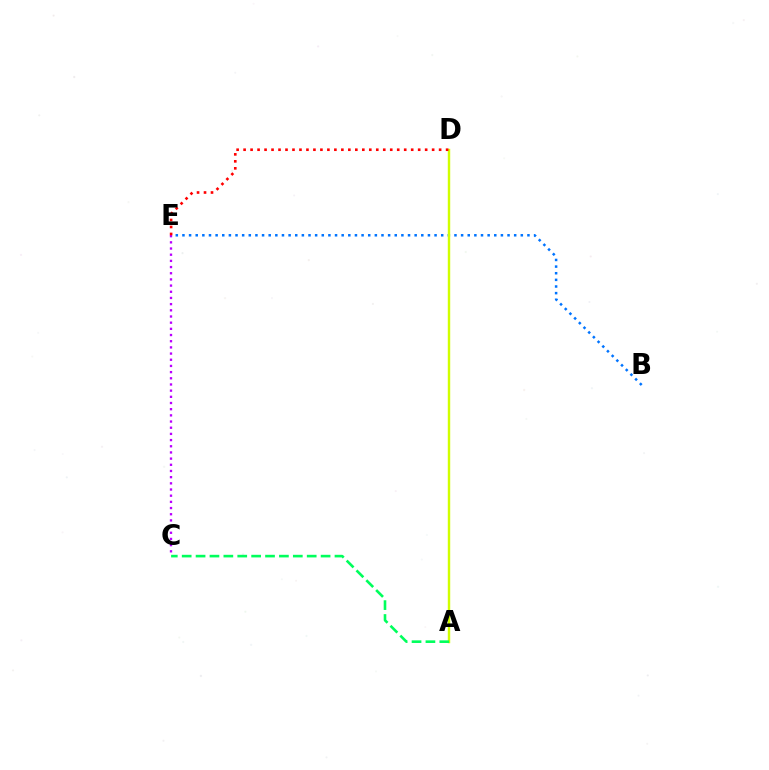{('B', 'E'): [{'color': '#0074ff', 'line_style': 'dotted', 'thickness': 1.8}], ('C', 'E'): [{'color': '#b900ff', 'line_style': 'dotted', 'thickness': 1.68}], ('A', 'D'): [{'color': '#d1ff00', 'line_style': 'solid', 'thickness': 1.75}], ('D', 'E'): [{'color': '#ff0000', 'line_style': 'dotted', 'thickness': 1.9}], ('A', 'C'): [{'color': '#00ff5c', 'line_style': 'dashed', 'thickness': 1.89}]}